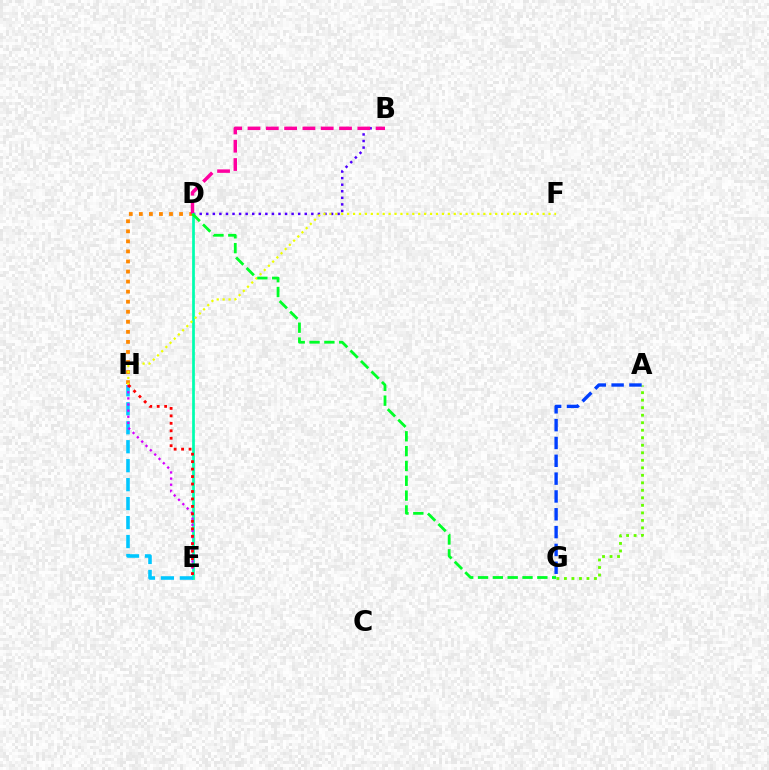{('D', 'H'): [{'color': '#ff8800', 'line_style': 'dotted', 'thickness': 2.73}], ('A', 'G'): [{'color': '#66ff00', 'line_style': 'dotted', 'thickness': 2.04}, {'color': '#003fff', 'line_style': 'dashed', 'thickness': 2.42}], ('B', 'D'): [{'color': '#4f00ff', 'line_style': 'dotted', 'thickness': 1.78}, {'color': '#ff00a0', 'line_style': 'dashed', 'thickness': 2.49}], ('D', 'E'): [{'color': '#00ffaf', 'line_style': 'solid', 'thickness': 1.96}], ('E', 'H'): [{'color': '#00c7ff', 'line_style': 'dashed', 'thickness': 2.58}, {'color': '#d600ff', 'line_style': 'dotted', 'thickness': 1.66}, {'color': '#ff0000', 'line_style': 'dotted', 'thickness': 2.03}], ('F', 'H'): [{'color': '#eeff00', 'line_style': 'dotted', 'thickness': 1.61}], ('D', 'G'): [{'color': '#00ff27', 'line_style': 'dashed', 'thickness': 2.01}]}